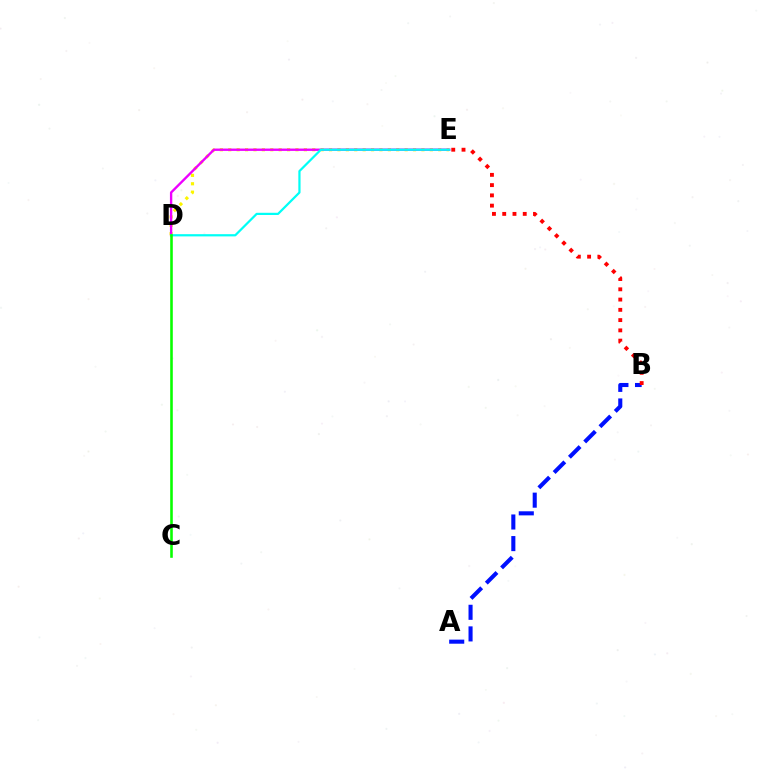{('A', 'B'): [{'color': '#0010ff', 'line_style': 'dashed', 'thickness': 2.94}], ('D', 'E'): [{'color': '#fcf500', 'line_style': 'dotted', 'thickness': 2.28}, {'color': '#ee00ff', 'line_style': 'solid', 'thickness': 1.7}, {'color': '#00fff6', 'line_style': 'solid', 'thickness': 1.6}], ('B', 'E'): [{'color': '#ff0000', 'line_style': 'dotted', 'thickness': 2.79}], ('C', 'D'): [{'color': '#08ff00', 'line_style': 'solid', 'thickness': 1.87}]}